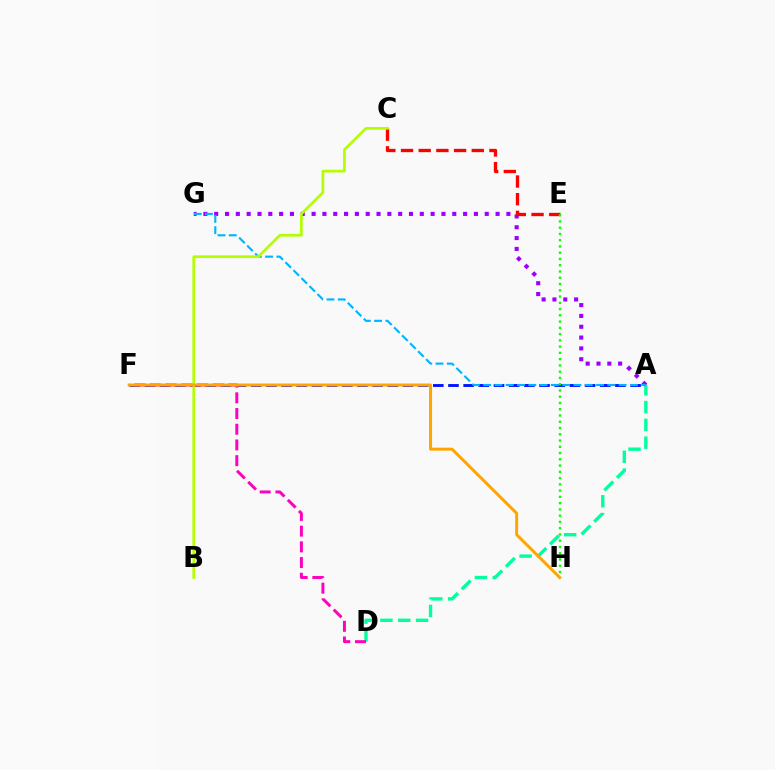{('A', 'F'): [{'color': '#0010ff', 'line_style': 'dashed', 'thickness': 2.06}], ('A', 'D'): [{'color': '#00ff9d', 'line_style': 'dashed', 'thickness': 2.42}], ('A', 'G'): [{'color': '#9b00ff', 'line_style': 'dotted', 'thickness': 2.94}, {'color': '#00b5ff', 'line_style': 'dashed', 'thickness': 1.53}], ('C', 'E'): [{'color': '#ff0000', 'line_style': 'dashed', 'thickness': 2.4}], ('E', 'H'): [{'color': '#08ff00', 'line_style': 'dotted', 'thickness': 1.7}], ('B', 'C'): [{'color': '#b3ff00', 'line_style': 'solid', 'thickness': 1.94}], ('D', 'F'): [{'color': '#ff00bd', 'line_style': 'dashed', 'thickness': 2.13}], ('F', 'H'): [{'color': '#ffa500', 'line_style': 'solid', 'thickness': 2.15}]}